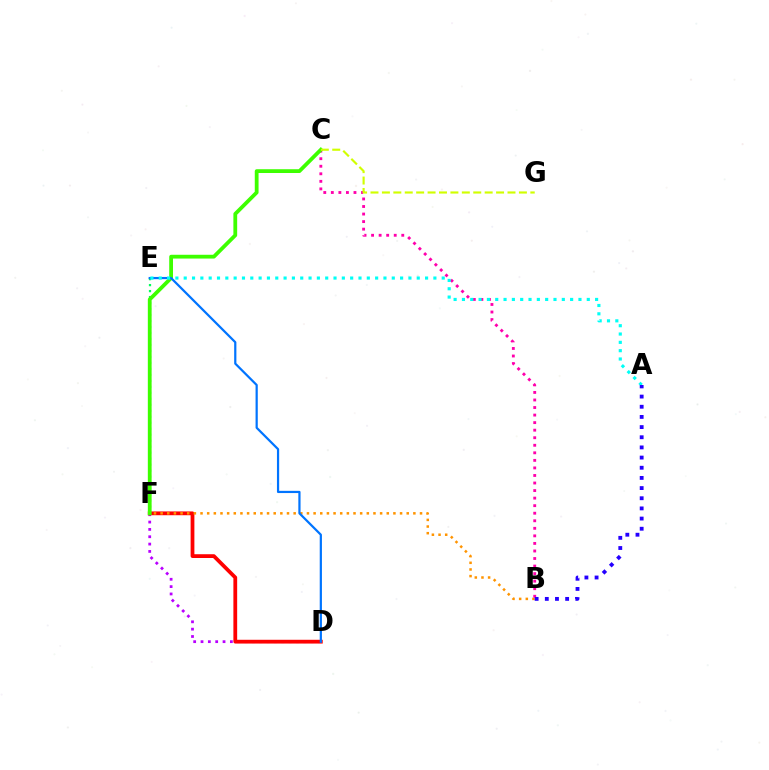{('D', 'F'): [{'color': '#b900ff', 'line_style': 'dotted', 'thickness': 1.99}, {'color': '#ff0000', 'line_style': 'solid', 'thickness': 2.72}], ('B', 'F'): [{'color': '#ff9400', 'line_style': 'dotted', 'thickness': 1.81}], ('E', 'F'): [{'color': '#00ff5c', 'line_style': 'dotted', 'thickness': 1.63}], ('B', 'C'): [{'color': '#ff00ac', 'line_style': 'dotted', 'thickness': 2.05}], ('C', 'F'): [{'color': '#3dff00', 'line_style': 'solid', 'thickness': 2.73}], ('D', 'E'): [{'color': '#0074ff', 'line_style': 'solid', 'thickness': 1.6}], ('A', 'E'): [{'color': '#00fff6', 'line_style': 'dotted', 'thickness': 2.26}], ('C', 'G'): [{'color': '#d1ff00', 'line_style': 'dashed', 'thickness': 1.55}], ('A', 'B'): [{'color': '#2500ff', 'line_style': 'dotted', 'thickness': 2.76}]}